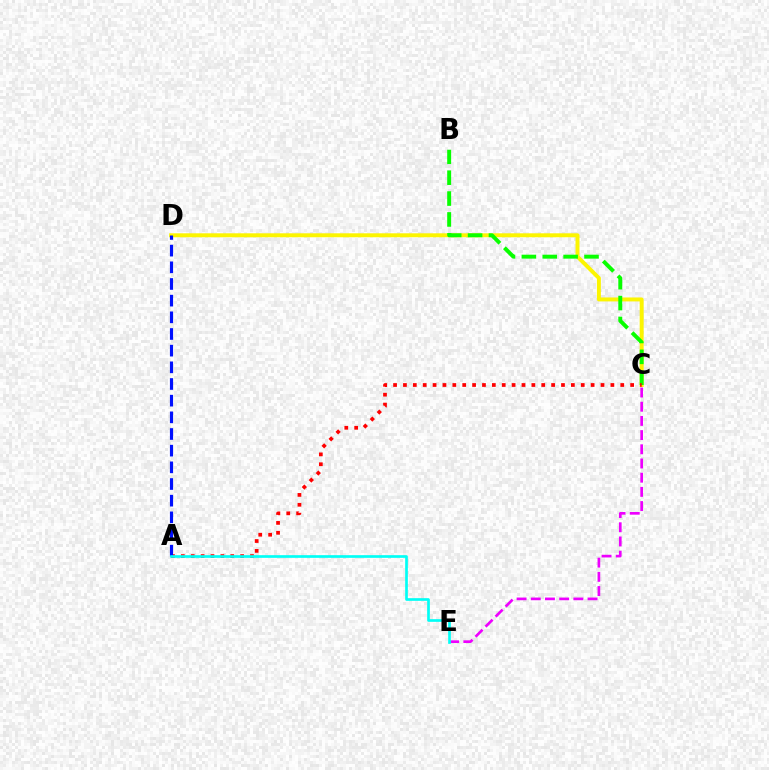{('C', 'D'): [{'color': '#fcf500', 'line_style': 'solid', 'thickness': 2.85}], ('B', 'C'): [{'color': '#08ff00', 'line_style': 'dashed', 'thickness': 2.84}], ('A', 'C'): [{'color': '#ff0000', 'line_style': 'dotted', 'thickness': 2.68}], ('A', 'D'): [{'color': '#0010ff', 'line_style': 'dashed', 'thickness': 2.26}], ('C', 'E'): [{'color': '#ee00ff', 'line_style': 'dashed', 'thickness': 1.93}], ('A', 'E'): [{'color': '#00fff6', 'line_style': 'solid', 'thickness': 1.93}]}